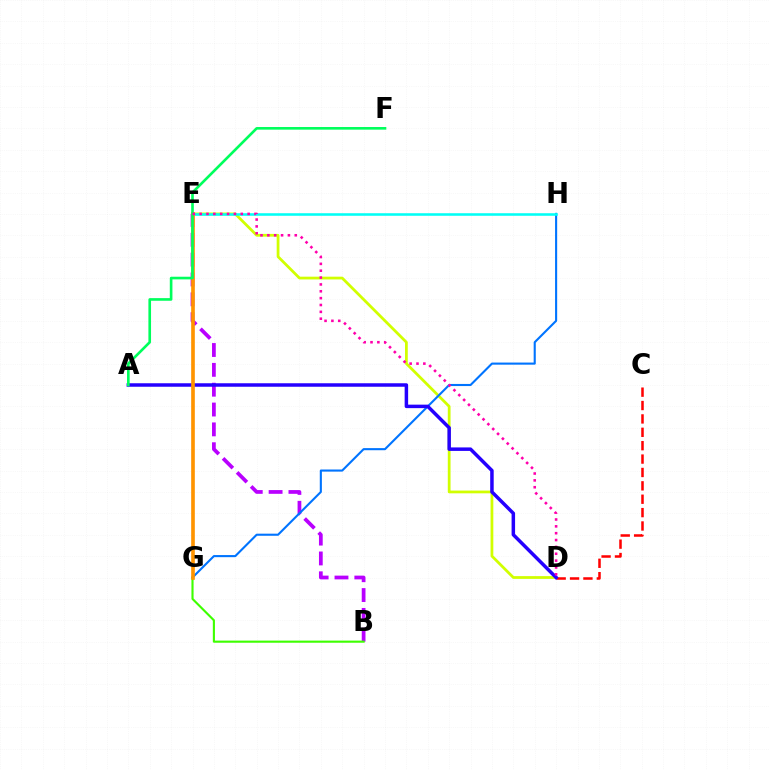{('D', 'E'): [{'color': '#d1ff00', 'line_style': 'solid', 'thickness': 1.99}, {'color': '#ff00ac', 'line_style': 'dotted', 'thickness': 1.86}], ('B', 'E'): [{'color': '#b900ff', 'line_style': 'dashed', 'thickness': 2.7}], ('G', 'H'): [{'color': '#0074ff', 'line_style': 'solid', 'thickness': 1.52}], ('C', 'D'): [{'color': '#ff0000', 'line_style': 'dashed', 'thickness': 1.82}], ('B', 'G'): [{'color': '#3dff00', 'line_style': 'solid', 'thickness': 1.53}], ('E', 'H'): [{'color': '#00fff6', 'line_style': 'solid', 'thickness': 1.84}], ('A', 'D'): [{'color': '#2500ff', 'line_style': 'solid', 'thickness': 2.51}], ('E', 'G'): [{'color': '#ff9400', 'line_style': 'solid', 'thickness': 2.63}], ('A', 'F'): [{'color': '#00ff5c', 'line_style': 'solid', 'thickness': 1.9}]}